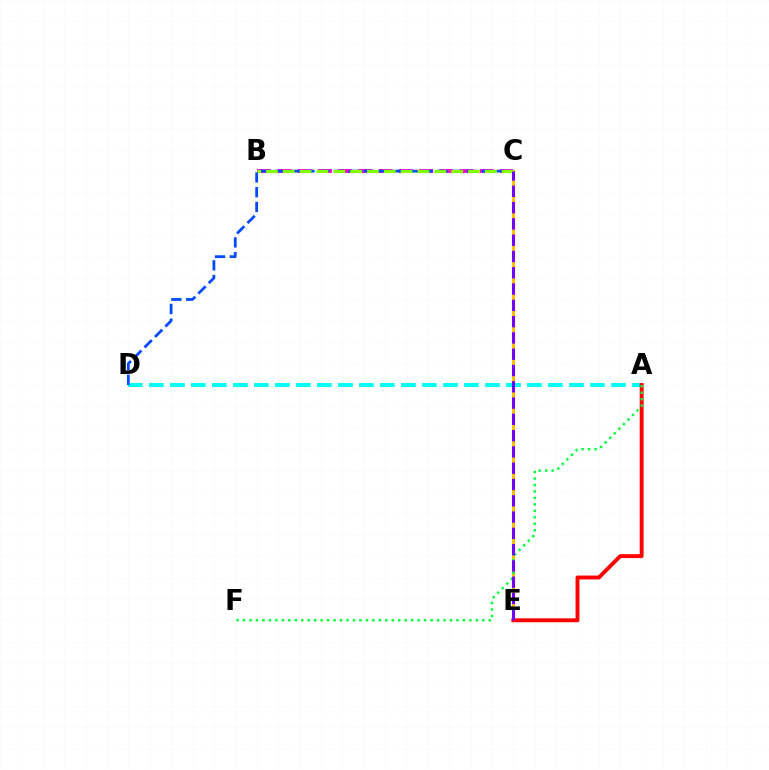{('B', 'C'): [{'color': '#ff00cf', 'line_style': 'dashed', 'thickness': 2.75}, {'color': '#84ff00', 'line_style': 'dashed', 'thickness': 2.29}], ('A', 'D'): [{'color': '#00fff6', 'line_style': 'dashed', 'thickness': 2.85}], ('C', 'E'): [{'color': '#ffbd00', 'line_style': 'solid', 'thickness': 2.16}, {'color': '#7200ff', 'line_style': 'dashed', 'thickness': 2.21}], ('A', 'E'): [{'color': '#ff0000', 'line_style': 'solid', 'thickness': 2.8}], ('C', 'D'): [{'color': '#004bff', 'line_style': 'dashed', 'thickness': 2.01}], ('A', 'F'): [{'color': '#00ff39', 'line_style': 'dotted', 'thickness': 1.76}]}